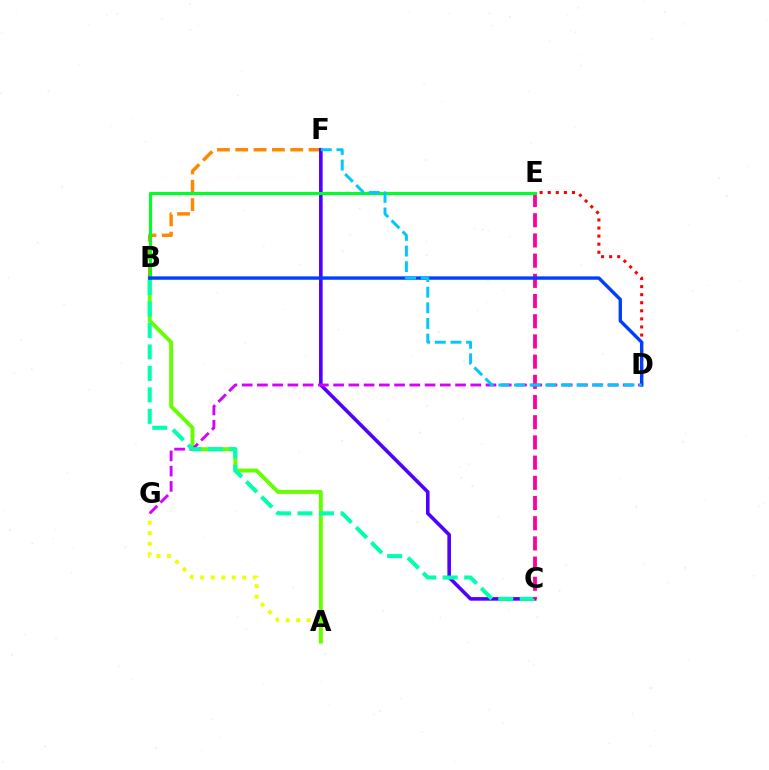{('D', 'E'): [{'color': '#ff0000', 'line_style': 'dotted', 'thickness': 2.19}], ('A', 'G'): [{'color': '#eeff00', 'line_style': 'dotted', 'thickness': 2.86}], ('B', 'F'): [{'color': '#ff8800', 'line_style': 'dashed', 'thickness': 2.49}], ('A', 'B'): [{'color': '#66ff00', 'line_style': 'solid', 'thickness': 2.81}], ('C', 'F'): [{'color': '#4f00ff', 'line_style': 'solid', 'thickness': 2.59}], ('D', 'G'): [{'color': '#d600ff', 'line_style': 'dashed', 'thickness': 2.07}], ('B', 'C'): [{'color': '#00ffaf', 'line_style': 'dashed', 'thickness': 2.92}], ('C', 'E'): [{'color': '#ff00a0', 'line_style': 'dashed', 'thickness': 2.74}], ('B', 'E'): [{'color': '#00ff27', 'line_style': 'solid', 'thickness': 2.24}], ('B', 'D'): [{'color': '#003fff', 'line_style': 'solid', 'thickness': 2.43}], ('D', 'F'): [{'color': '#00c7ff', 'line_style': 'dashed', 'thickness': 2.12}]}